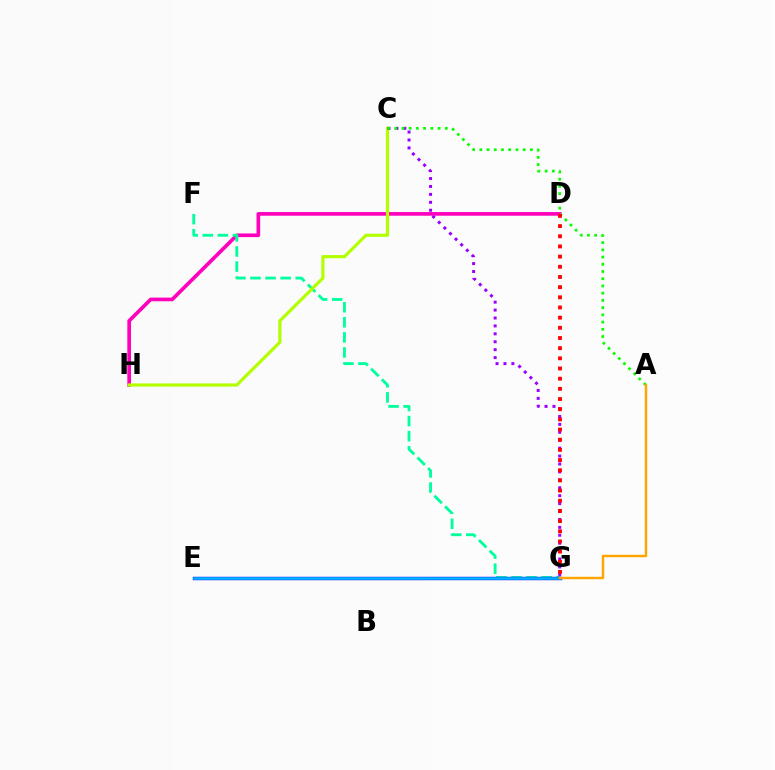{('D', 'H'): [{'color': '#ff00bd', 'line_style': 'solid', 'thickness': 2.64}], ('F', 'G'): [{'color': '#00ff9d', 'line_style': 'dashed', 'thickness': 2.05}], ('C', 'H'): [{'color': '#b3ff00', 'line_style': 'solid', 'thickness': 2.28}], ('E', 'G'): [{'color': '#0010ff', 'line_style': 'solid', 'thickness': 2.44}, {'color': '#00b5ff', 'line_style': 'solid', 'thickness': 1.84}], ('C', 'G'): [{'color': '#9b00ff', 'line_style': 'dotted', 'thickness': 2.15}], ('A', 'C'): [{'color': '#08ff00', 'line_style': 'dotted', 'thickness': 1.96}], ('A', 'G'): [{'color': '#ffa500', 'line_style': 'solid', 'thickness': 1.76}], ('D', 'G'): [{'color': '#ff0000', 'line_style': 'dotted', 'thickness': 2.76}]}